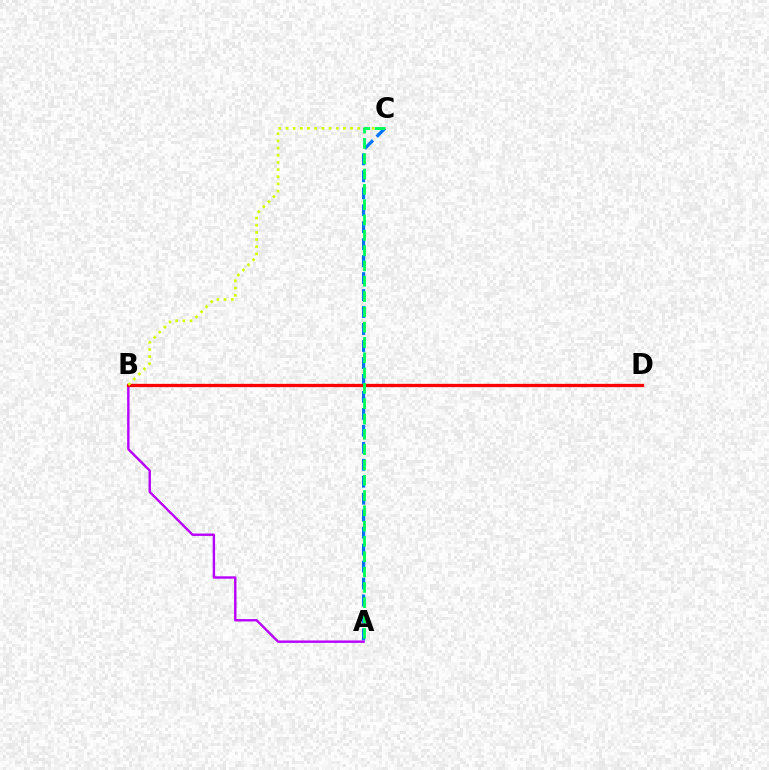{('A', 'C'): [{'color': '#0074ff', 'line_style': 'dashed', 'thickness': 2.31}, {'color': '#00ff5c', 'line_style': 'dashed', 'thickness': 2.08}], ('A', 'B'): [{'color': '#b900ff', 'line_style': 'solid', 'thickness': 1.73}], ('B', 'D'): [{'color': '#ff0000', 'line_style': 'solid', 'thickness': 2.36}], ('B', 'C'): [{'color': '#d1ff00', 'line_style': 'dotted', 'thickness': 1.95}]}